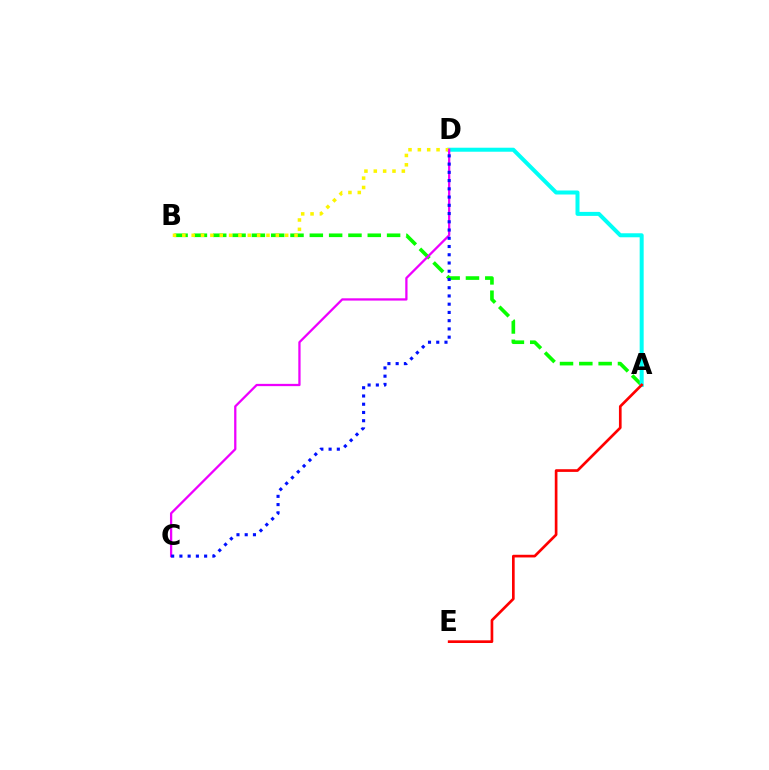{('A', 'B'): [{'color': '#08ff00', 'line_style': 'dashed', 'thickness': 2.62}], ('A', 'D'): [{'color': '#00fff6', 'line_style': 'solid', 'thickness': 2.88}], ('A', 'E'): [{'color': '#ff0000', 'line_style': 'solid', 'thickness': 1.93}], ('B', 'D'): [{'color': '#fcf500', 'line_style': 'dotted', 'thickness': 2.54}], ('C', 'D'): [{'color': '#ee00ff', 'line_style': 'solid', 'thickness': 1.64}, {'color': '#0010ff', 'line_style': 'dotted', 'thickness': 2.24}]}